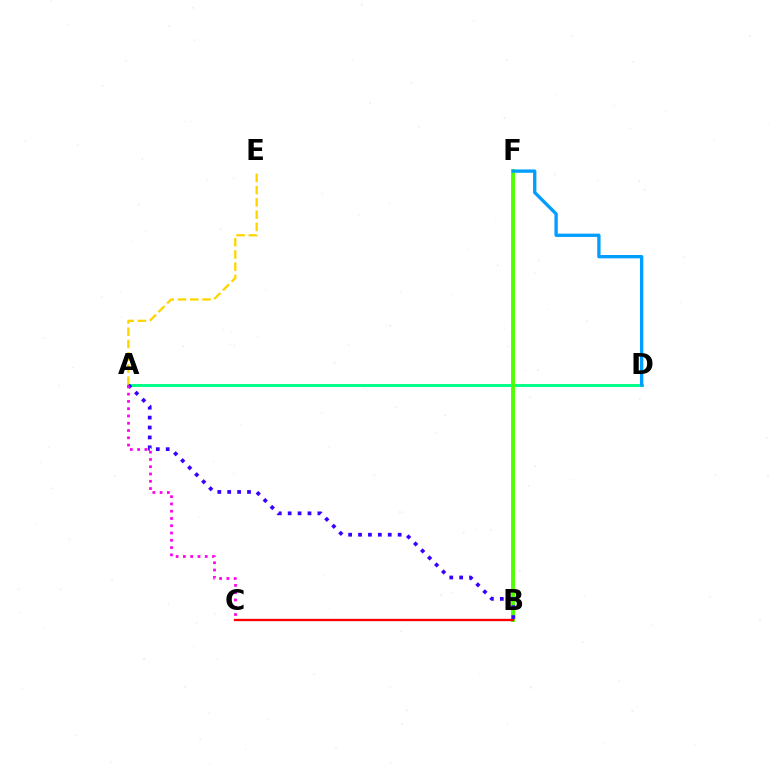{('A', 'D'): [{'color': '#00ff86', 'line_style': 'solid', 'thickness': 2.1}], ('B', 'F'): [{'color': '#4fff00', 'line_style': 'solid', 'thickness': 2.81}], ('B', 'C'): [{'color': '#ff0000', 'line_style': 'solid', 'thickness': 1.68}], ('A', 'E'): [{'color': '#ffd500', 'line_style': 'dashed', 'thickness': 1.66}], ('A', 'B'): [{'color': '#3700ff', 'line_style': 'dotted', 'thickness': 2.69}], ('A', 'C'): [{'color': '#ff00ed', 'line_style': 'dotted', 'thickness': 1.98}], ('D', 'F'): [{'color': '#009eff', 'line_style': 'solid', 'thickness': 2.39}]}